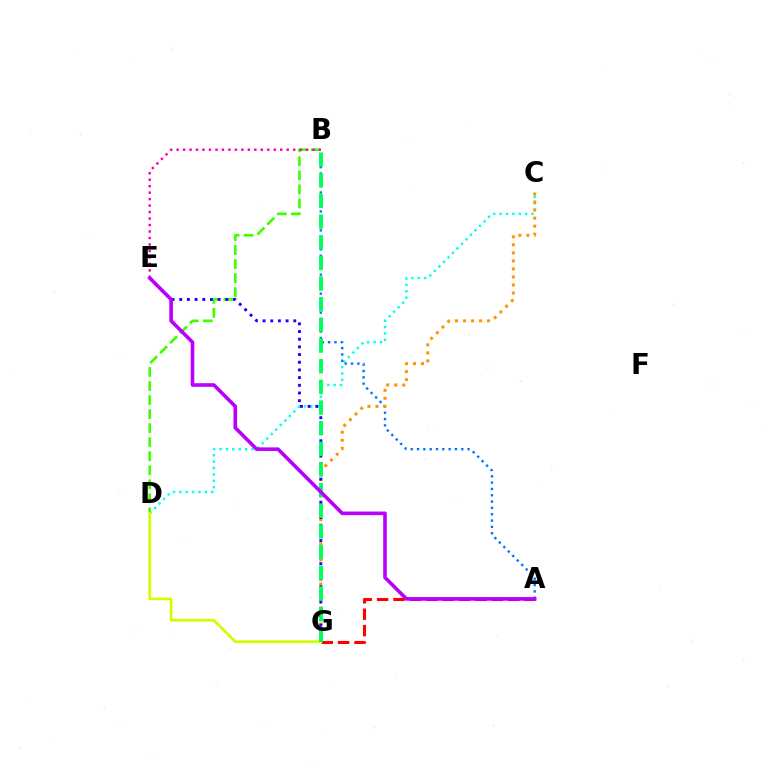{('C', 'D'): [{'color': '#00fff6', 'line_style': 'dotted', 'thickness': 1.73}], ('B', 'D'): [{'color': '#3dff00', 'line_style': 'dashed', 'thickness': 1.91}], ('A', 'B'): [{'color': '#0074ff', 'line_style': 'dotted', 'thickness': 1.72}], ('A', 'G'): [{'color': '#ff0000', 'line_style': 'dashed', 'thickness': 2.23}], ('C', 'G'): [{'color': '#ff9400', 'line_style': 'dotted', 'thickness': 2.18}], ('E', 'G'): [{'color': '#2500ff', 'line_style': 'dotted', 'thickness': 2.09}], ('B', 'E'): [{'color': '#ff00ac', 'line_style': 'dotted', 'thickness': 1.76}], ('D', 'G'): [{'color': '#d1ff00', 'line_style': 'solid', 'thickness': 1.95}], ('B', 'G'): [{'color': '#00ff5c', 'line_style': 'dashed', 'thickness': 2.81}], ('A', 'E'): [{'color': '#b900ff', 'line_style': 'solid', 'thickness': 2.59}]}